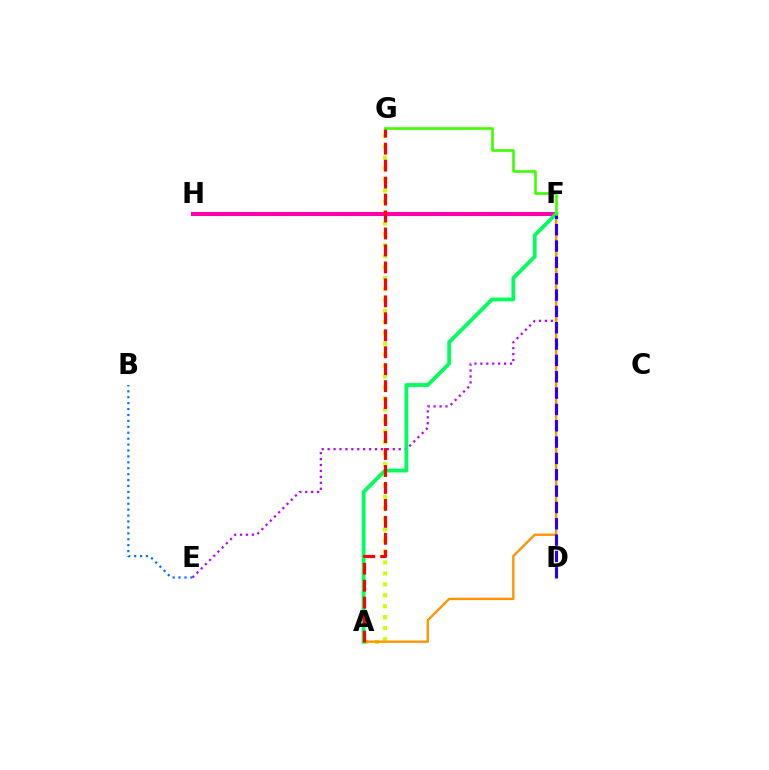{('A', 'G'): [{'color': '#d1ff00', 'line_style': 'dotted', 'thickness': 2.97}, {'color': '#ff0000', 'line_style': 'dashed', 'thickness': 2.3}], ('E', 'F'): [{'color': '#b900ff', 'line_style': 'dotted', 'thickness': 1.61}], ('A', 'F'): [{'color': '#ff9400', 'line_style': 'solid', 'thickness': 1.71}, {'color': '#00ff5c', 'line_style': 'solid', 'thickness': 2.74}], ('B', 'E'): [{'color': '#0074ff', 'line_style': 'dotted', 'thickness': 1.61}], ('F', 'H'): [{'color': '#00fff6', 'line_style': 'dashed', 'thickness': 2.89}, {'color': '#ff00ac', 'line_style': 'solid', 'thickness': 2.94}], ('D', 'F'): [{'color': '#2500ff', 'line_style': 'dashed', 'thickness': 2.22}], ('F', 'G'): [{'color': '#3dff00', 'line_style': 'solid', 'thickness': 1.88}]}